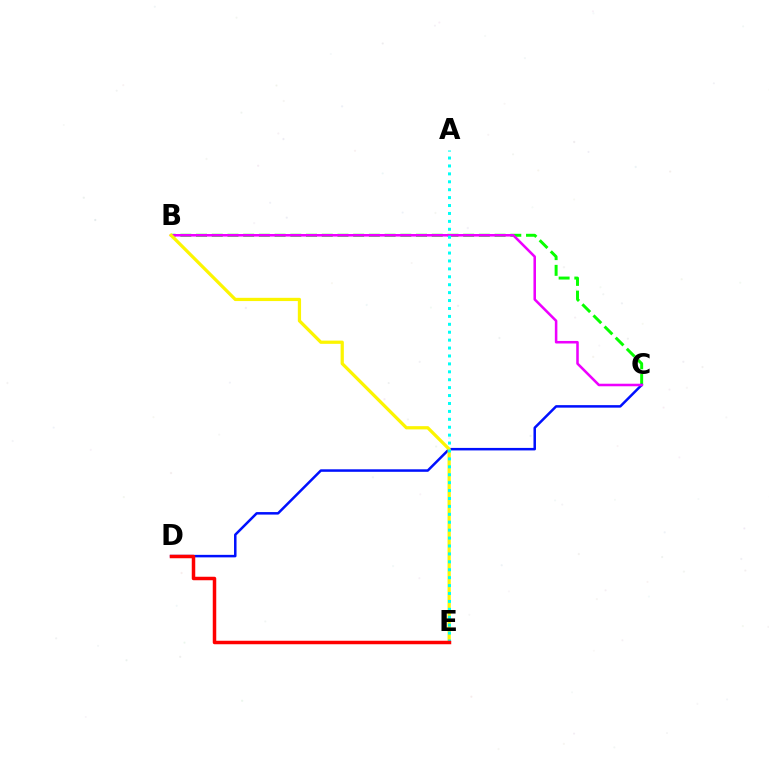{('B', 'C'): [{'color': '#08ff00', 'line_style': 'dashed', 'thickness': 2.13}, {'color': '#ee00ff', 'line_style': 'solid', 'thickness': 1.83}], ('C', 'D'): [{'color': '#0010ff', 'line_style': 'solid', 'thickness': 1.81}], ('B', 'E'): [{'color': '#fcf500', 'line_style': 'solid', 'thickness': 2.33}], ('A', 'E'): [{'color': '#00fff6', 'line_style': 'dotted', 'thickness': 2.15}], ('D', 'E'): [{'color': '#ff0000', 'line_style': 'solid', 'thickness': 2.52}]}